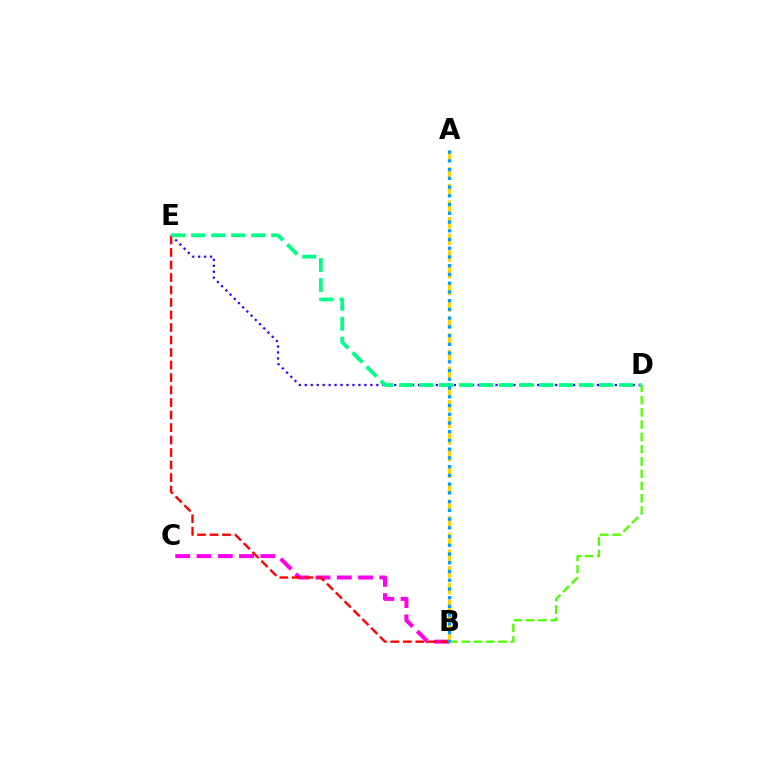{('B', 'C'): [{'color': '#ff00ed', 'line_style': 'dashed', 'thickness': 2.89}], ('A', 'B'): [{'color': '#ffd500', 'line_style': 'dashed', 'thickness': 2.26}, {'color': '#009eff', 'line_style': 'dotted', 'thickness': 2.37}], ('D', 'E'): [{'color': '#3700ff', 'line_style': 'dotted', 'thickness': 1.62}, {'color': '#00ff86', 'line_style': 'dashed', 'thickness': 2.72}], ('B', 'D'): [{'color': '#4fff00', 'line_style': 'dashed', 'thickness': 1.67}], ('B', 'E'): [{'color': '#ff0000', 'line_style': 'dashed', 'thickness': 1.7}]}